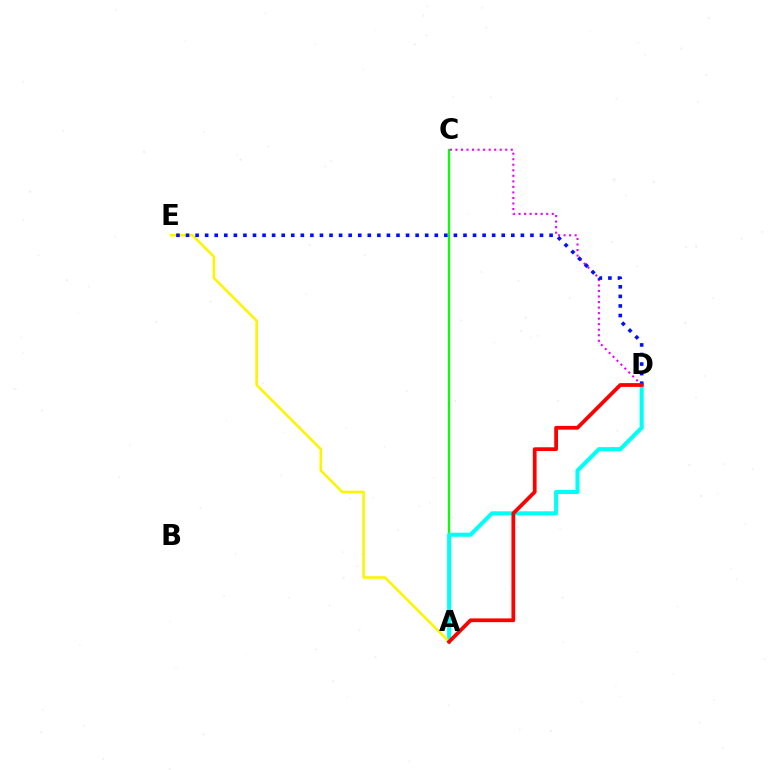{('A', 'C'): [{'color': '#08ff00', 'line_style': 'solid', 'thickness': 1.6}], ('A', 'D'): [{'color': '#00fff6', 'line_style': 'solid', 'thickness': 2.92}, {'color': '#ff0000', 'line_style': 'solid', 'thickness': 2.71}], ('A', 'E'): [{'color': '#fcf500', 'line_style': 'solid', 'thickness': 1.85}], ('C', 'D'): [{'color': '#ee00ff', 'line_style': 'dotted', 'thickness': 1.5}], ('D', 'E'): [{'color': '#0010ff', 'line_style': 'dotted', 'thickness': 2.6}]}